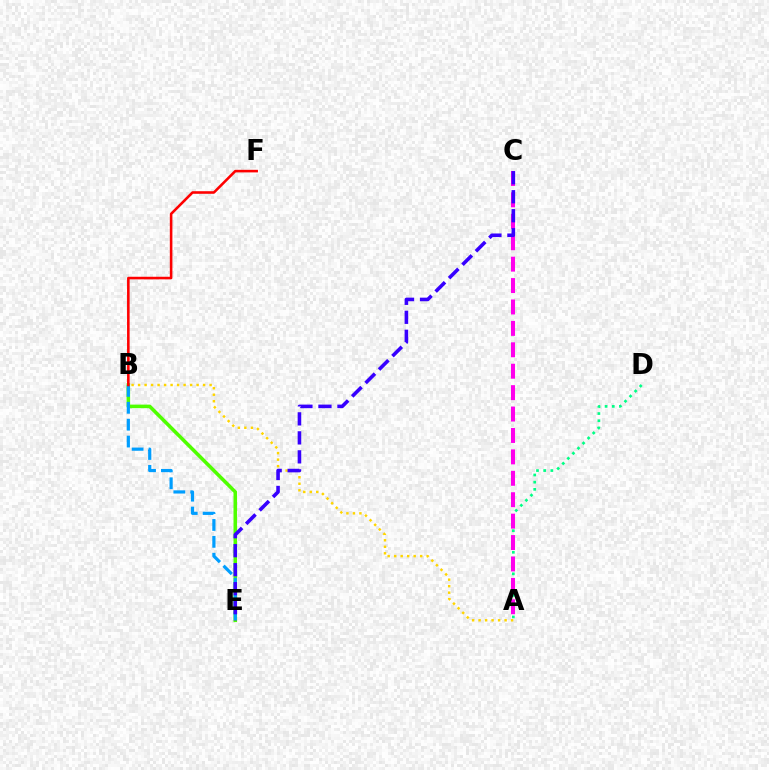{('A', 'D'): [{'color': '#00ff86', 'line_style': 'dotted', 'thickness': 1.95}], ('A', 'C'): [{'color': '#ff00ed', 'line_style': 'dashed', 'thickness': 2.91}], ('A', 'B'): [{'color': '#ffd500', 'line_style': 'dotted', 'thickness': 1.77}], ('B', 'E'): [{'color': '#4fff00', 'line_style': 'solid', 'thickness': 2.56}, {'color': '#009eff', 'line_style': 'dashed', 'thickness': 2.29}], ('B', 'F'): [{'color': '#ff0000', 'line_style': 'solid', 'thickness': 1.86}], ('C', 'E'): [{'color': '#3700ff', 'line_style': 'dashed', 'thickness': 2.58}]}